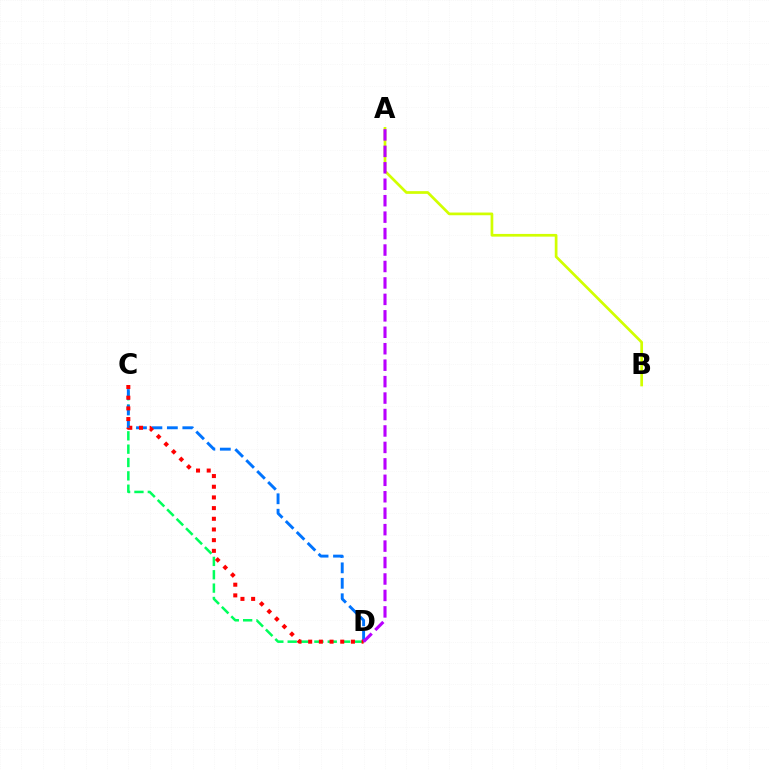{('C', 'D'): [{'color': '#00ff5c', 'line_style': 'dashed', 'thickness': 1.81}, {'color': '#0074ff', 'line_style': 'dashed', 'thickness': 2.1}, {'color': '#ff0000', 'line_style': 'dotted', 'thickness': 2.9}], ('A', 'B'): [{'color': '#d1ff00', 'line_style': 'solid', 'thickness': 1.95}], ('A', 'D'): [{'color': '#b900ff', 'line_style': 'dashed', 'thickness': 2.23}]}